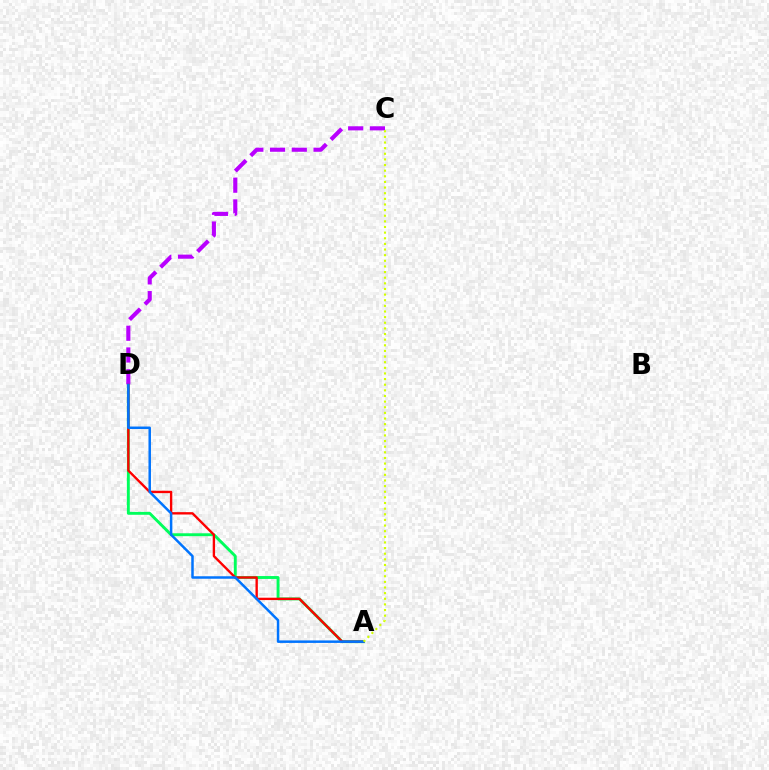{('A', 'D'): [{'color': '#00ff5c', 'line_style': 'solid', 'thickness': 2.09}, {'color': '#ff0000', 'line_style': 'solid', 'thickness': 1.7}, {'color': '#0074ff', 'line_style': 'solid', 'thickness': 1.8}], ('C', 'D'): [{'color': '#b900ff', 'line_style': 'dashed', 'thickness': 2.95}], ('A', 'C'): [{'color': '#d1ff00', 'line_style': 'dotted', 'thickness': 1.53}]}